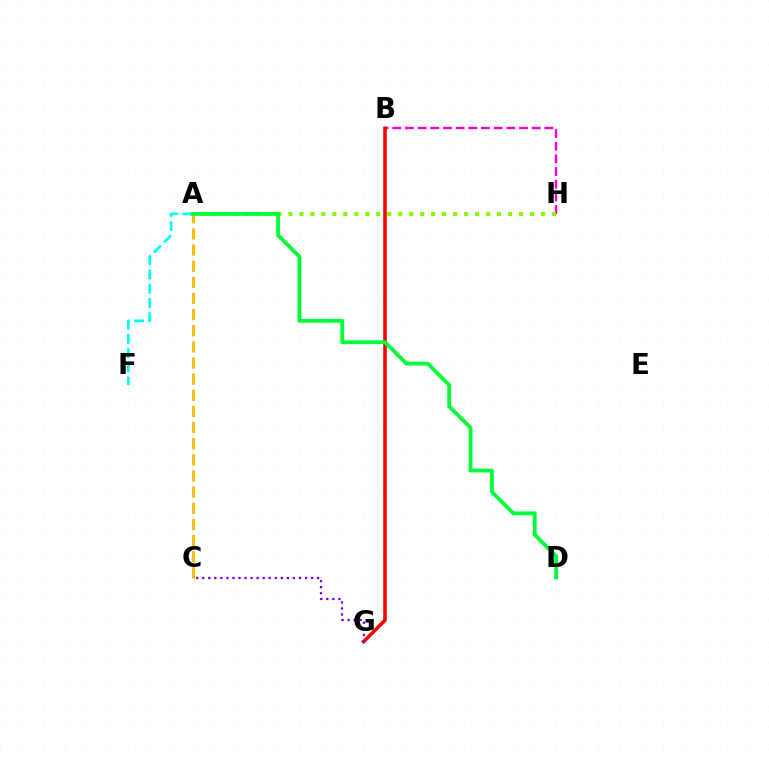{('A', 'F'): [{'color': '#00fff6', 'line_style': 'dashed', 'thickness': 1.94}], ('B', 'G'): [{'color': '#004bff', 'line_style': 'dotted', 'thickness': 1.74}, {'color': '#ff0000', 'line_style': 'solid', 'thickness': 2.55}], ('B', 'H'): [{'color': '#ff00cf', 'line_style': 'dashed', 'thickness': 1.72}], ('A', 'H'): [{'color': '#84ff00', 'line_style': 'dotted', 'thickness': 2.98}], ('A', 'C'): [{'color': '#ffbd00', 'line_style': 'dashed', 'thickness': 2.19}], ('A', 'D'): [{'color': '#00ff39', 'line_style': 'solid', 'thickness': 2.74}], ('C', 'G'): [{'color': '#7200ff', 'line_style': 'dotted', 'thickness': 1.64}]}